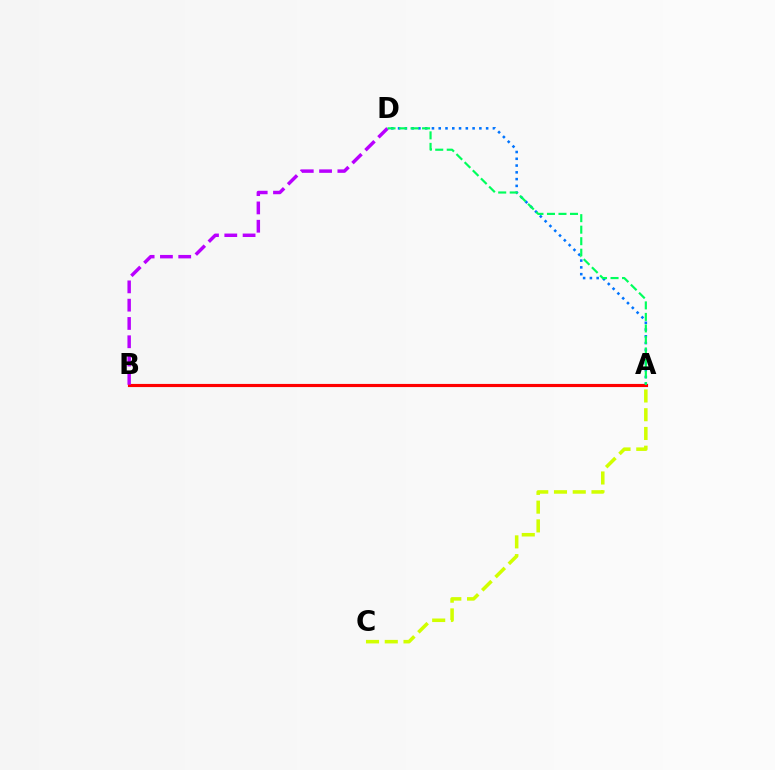{('A', 'D'): [{'color': '#0074ff', 'line_style': 'dotted', 'thickness': 1.84}, {'color': '#00ff5c', 'line_style': 'dashed', 'thickness': 1.56}], ('A', 'C'): [{'color': '#d1ff00', 'line_style': 'dashed', 'thickness': 2.55}], ('A', 'B'): [{'color': '#ff0000', 'line_style': 'solid', 'thickness': 2.26}], ('B', 'D'): [{'color': '#b900ff', 'line_style': 'dashed', 'thickness': 2.49}]}